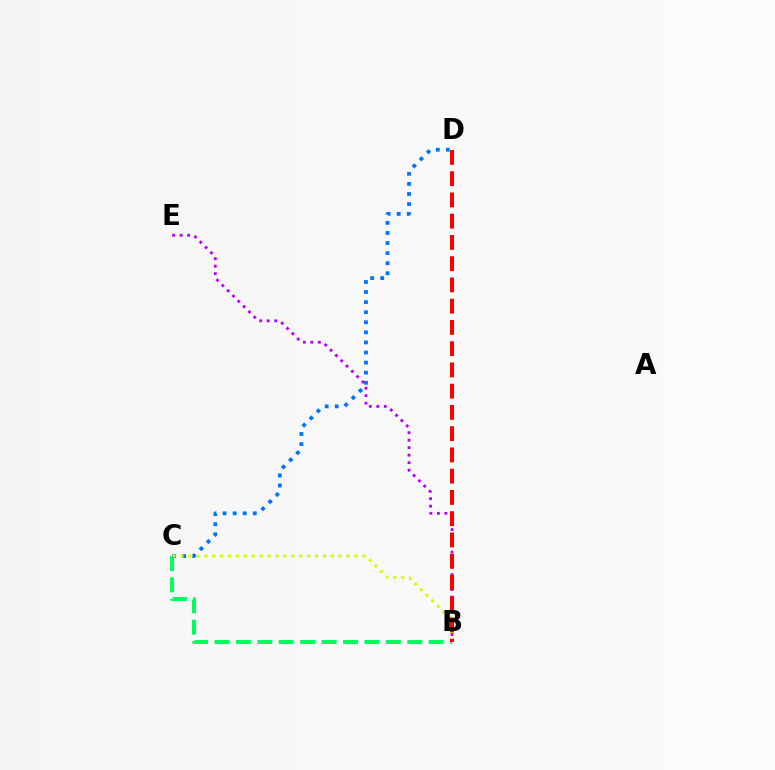{('B', 'C'): [{'color': '#00ff5c', 'line_style': 'dashed', 'thickness': 2.91}, {'color': '#d1ff00', 'line_style': 'dotted', 'thickness': 2.15}], ('C', 'D'): [{'color': '#0074ff', 'line_style': 'dotted', 'thickness': 2.74}], ('B', 'E'): [{'color': '#b900ff', 'line_style': 'dotted', 'thickness': 2.04}], ('B', 'D'): [{'color': '#ff0000', 'line_style': 'dashed', 'thickness': 2.89}]}